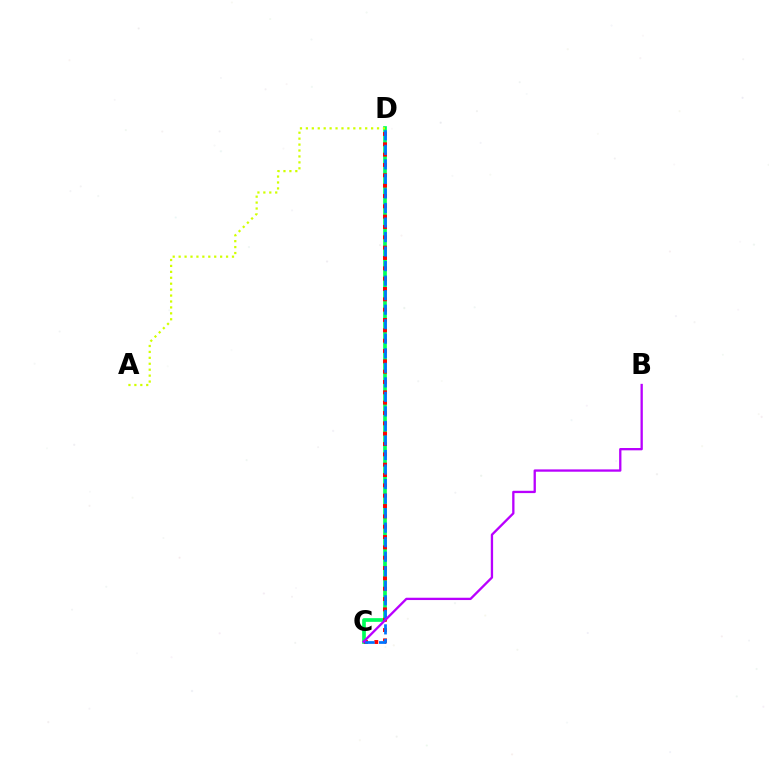{('C', 'D'): [{'color': '#00ff5c', 'line_style': 'solid', 'thickness': 2.66}, {'color': '#ff0000', 'line_style': 'dotted', 'thickness': 2.81}, {'color': '#0074ff', 'line_style': 'dashed', 'thickness': 1.97}], ('A', 'D'): [{'color': '#d1ff00', 'line_style': 'dotted', 'thickness': 1.61}], ('B', 'C'): [{'color': '#b900ff', 'line_style': 'solid', 'thickness': 1.67}]}